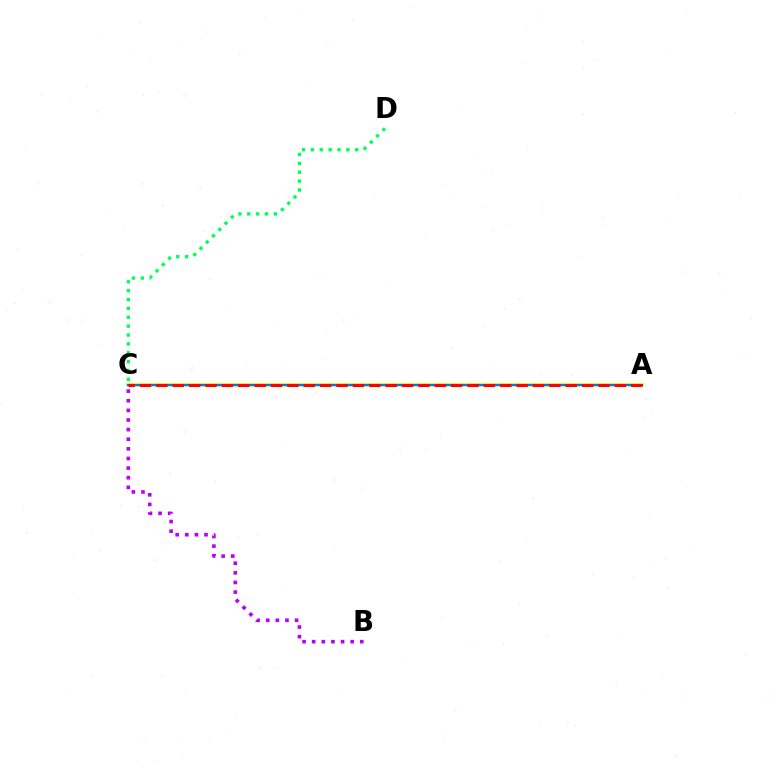{('A', 'C'): [{'color': '#d1ff00', 'line_style': 'solid', 'thickness': 2.57}, {'color': '#0074ff', 'line_style': 'solid', 'thickness': 1.5}, {'color': '#ff0000', 'line_style': 'dashed', 'thickness': 2.22}], ('B', 'C'): [{'color': '#b900ff', 'line_style': 'dotted', 'thickness': 2.61}], ('C', 'D'): [{'color': '#00ff5c', 'line_style': 'dotted', 'thickness': 2.41}]}